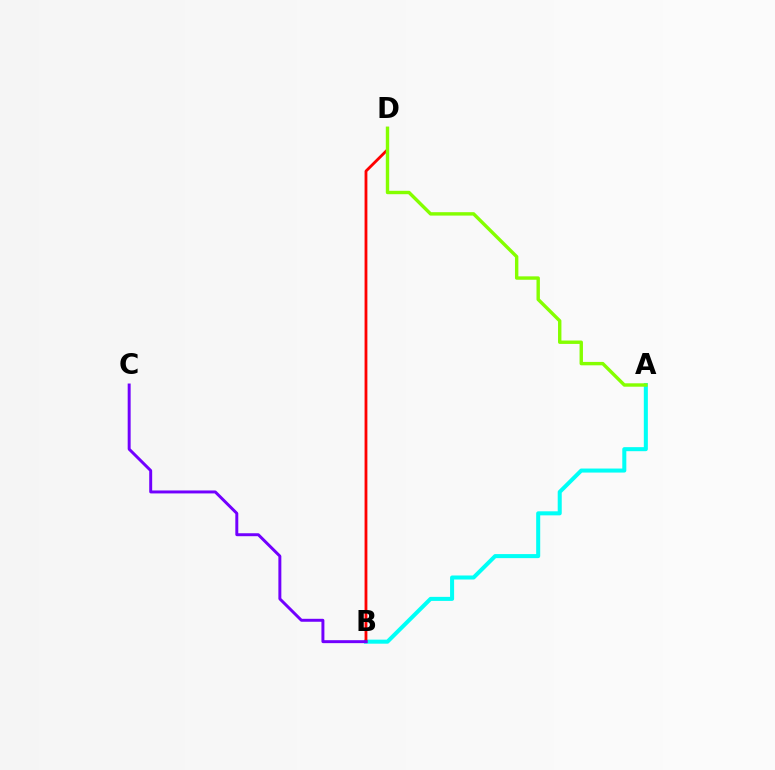{('A', 'B'): [{'color': '#00fff6', 'line_style': 'solid', 'thickness': 2.9}], ('B', 'D'): [{'color': '#ff0000', 'line_style': 'solid', 'thickness': 2.03}], ('B', 'C'): [{'color': '#7200ff', 'line_style': 'solid', 'thickness': 2.13}], ('A', 'D'): [{'color': '#84ff00', 'line_style': 'solid', 'thickness': 2.45}]}